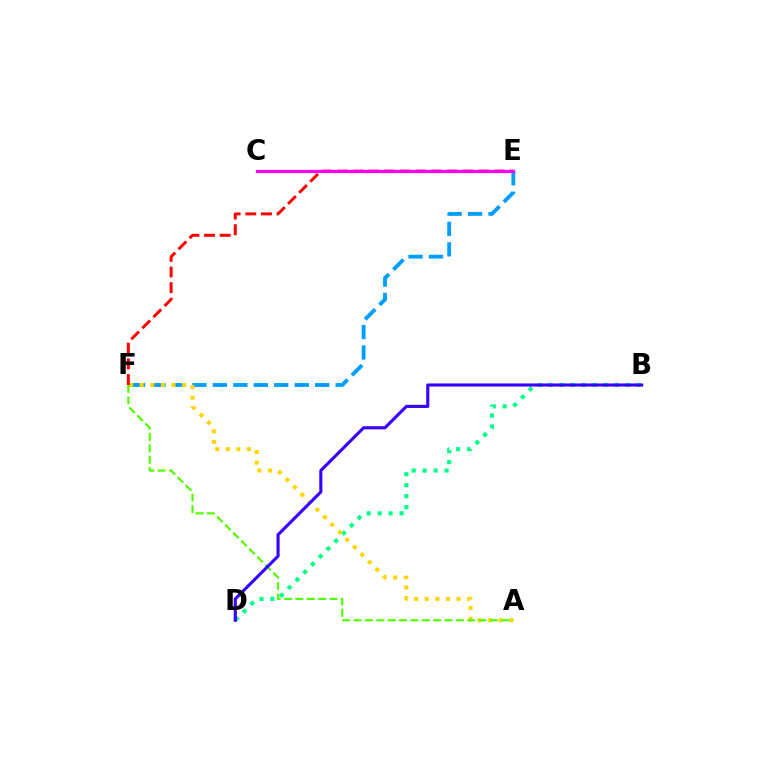{('B', 'D'): [{'color': '#00ff86', 'line_style': 'dotted', 'thickness': 2.98}, {'color': '#3700ff', 'line_style': 'solid', 'thickness': 2.24}], ('E', 'F'): [{'color': '#009eff', 'line_style': 'dashed', 'thickness': 2.78}, {'color': '#ff0000', 'line_style': 'dashed', 'thickness': 2.13}], ('A', 'F'): [{'color': '#ffd500', 'line_style': 'dotted', 'thickness': 2.88}, {'color': '#4fff00', 'line_style': 'dashed', 'thickness': 1.54}], ('C', 'E'): [{'color': '#ff00ed', 'line_style': 'solid', 'thickness': 2.3}]}